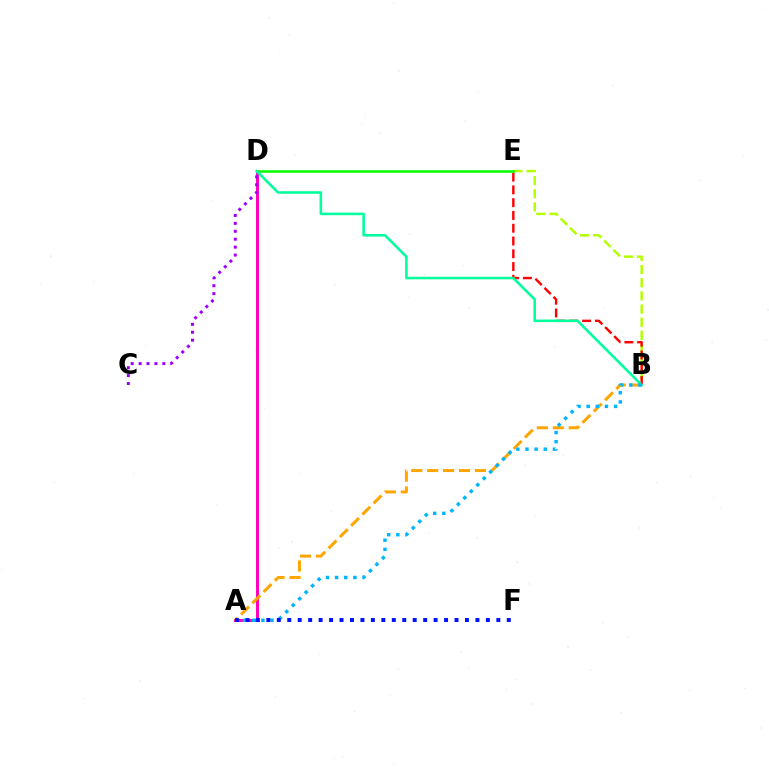{('B', 'E'): [{'color': '#b3ff00', 'line_style': 'dashed', 'thickness': 1.79}, {'color': '#ff0000', 'line_style': 'dashed', 'thickness': 1.74}], ('A', 'D'): [{'color': '#ff00bd', 'line_style': 'solid', 'thickness': 2.15}], ('A', 'B'): [{'color': '#ffa500', 'line_style': 'dashed', 'thickness': 2.16}, {'color': '#00b5ff', 'line_style': 'dotted', 'thickness': 2.48}], ('D', 'E'): [{'color': '#08ff00', 'line_style': 'solid', 'thickness': 1.85}], ('C', 'D'): [{'color': '#9b00ff', 'line_style': 'dotted', 'thickness': 2.15}], ('B', 'D'): [{'color': '#00ff9d', 'line_style': 'solid', 'thickness': 1.85}], ('A', 'F'): [{'color': '#0010ff', 'line_style': 'dotted', 'thickness': 2.84}]}